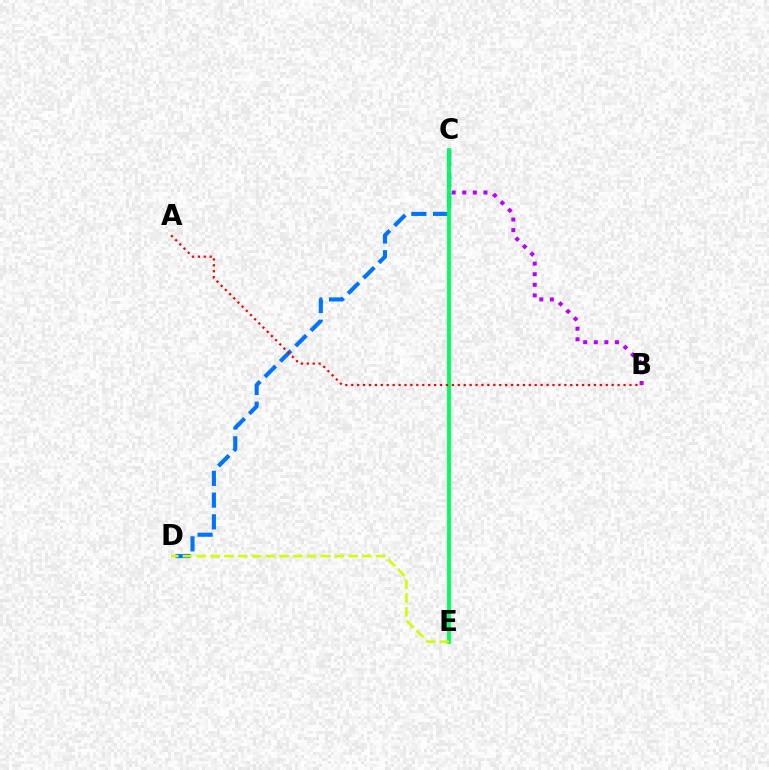{('B', 'C'): [{'color': '#b900ff', 'line_style': 'dotted', 'thickness': 2.88}], ('C', 'D'): [{'color': '#0074ff', 'line_style': 'dashed', 'thickness': 2.95}], ('C', 'E'): [{'color': '#00ff5c', 'line_style': 'solid', 'thickness': 2.75}], ('D', 'E'): [{'color': '#d1ff00', 'line_style': 'dashed', 'thickness': 1.87}], ('A', 'B'): [{'color': '#ff0000', 'line_style': 'dotted', 'thickness': 1.61}]}